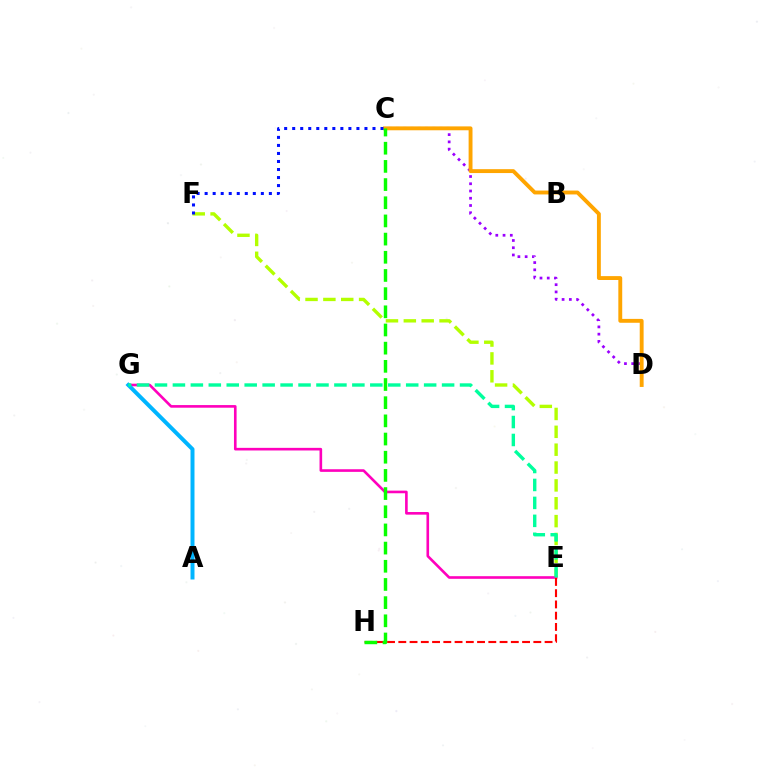{('C', 'D'): [{'color': '#9b00ff', 'line_style': 'dotted', 'thickness': 1.97}, {'color': '#ffa500', 'line_style': 'solid', 'thickness': 2.8}], ('E', 'F'): [{'color': '#b3ff00', 'line_style': 'dashed', 'thickness': 2.43}], ('E', 'G'): [{'color': '#ff00bd', 'line_style': 'solid', 'thickness': 1.89}, {'color': '#00ff9d', 'line_style': 'dashed', 'thickness': 2.44}], ('C', 'F'): [{'color': '#0010ff', 'line_style': 'dotted', 'thickness': 2.18}], ('E', 'H'): [{'color': '#ff0000', 'line_style': 'dashed', 'thickness': 1.53}], ('C', 'H'): [{'color': '#08ff00', 'line_style': 'dashed', 'thickness': 2.47}], ('A', 'G'): [{'color': '#00b5ff', 'line_style': 'solid', 'thickness': 2.86}]}